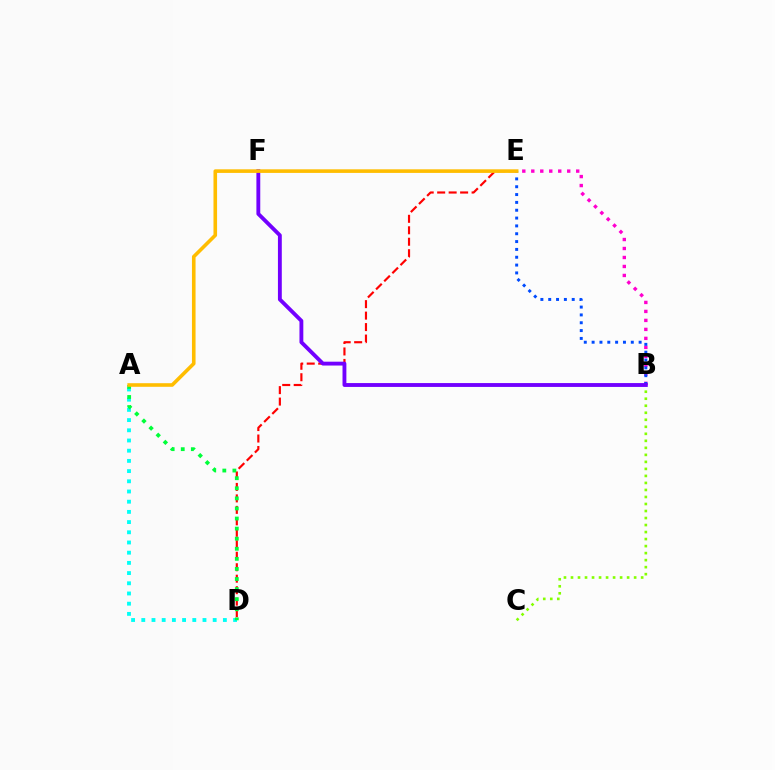{('A', 'D'): [{'color': '#00fff6', 'line_style': 'dotted', 'thickness': 2.77}, {'color': '#00ff39', 'line_style': 'dotted', 'thickness': 2.74}], ('B', 'E'): [{'color': '#ff00cf', 'line_style': 'dotted', 'thickness': 2.44}, {'color': '#004bff', 'line_style': 'dotted', 'thickness': 2.13}], ('D', 'E'): [{'color': '#ff0000', 'line_style': 'dashed', 'thickness': 1.56}], ('B', 'C'): [{'color': '#84ff00', 'line_style': 'dotted', 'thickness': 1.91}], ('B', 'F'): [{'color': '#7200ff', 'line_style': 'solid', 'thickness': 2.78}], ('A', 'E'): [{'color': '#ffbd00', 'line_style': 'solid', 'thickness': 2.59}]}